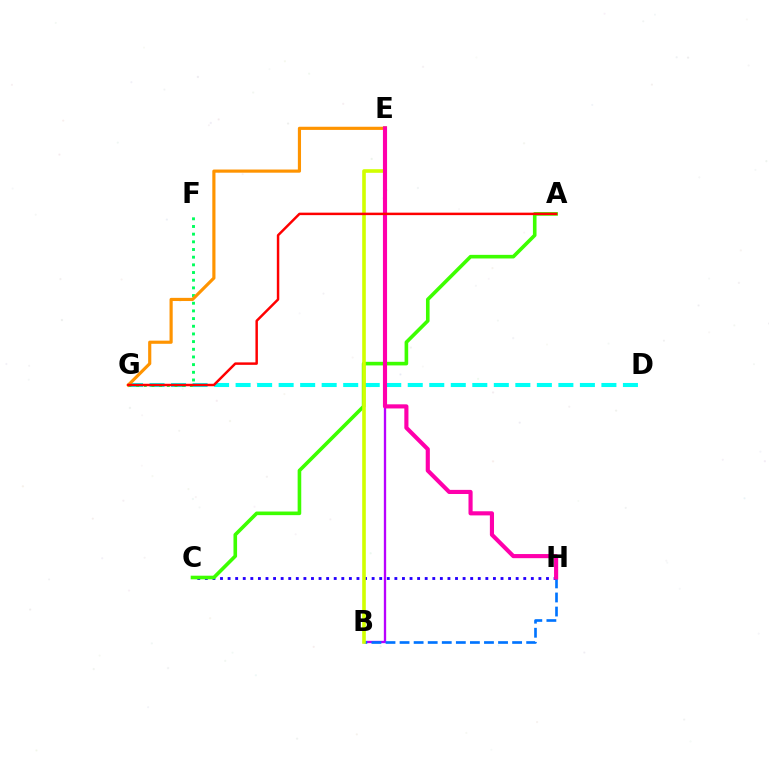{('D', 'G'): [{'color': '#00fff6', 'line_style': 'dashed', 'thickness': 2.92}], ('B', 'E'): [{'color': '#b900ff', 'line_style': 'solid', 'thickness': 1.68}, {'color': '#d1ff00', 'line_style': 'solid', 'thickness': 2.6}], ('C', 'H'): [{'color': '#2500ff', 'line_style': 'dotted', 'thickness': 2.06}], ('B', 'H'): [{'color': '#0074ff', 'line_style': 'dashed', 'thickness': 1.91}], ('F', 'G'): [{'color': '#00ff5c', 'line_style': 'dotted', 'thickness': 2.09}], ('E', 'G'): [{'color': '#ff9400', 'line_style': 'solid', 'thickness': 2.28}], ('A', 'C'): [{'color': '#3dff00', 'line_style': 'solid', 'thickness': 2.6}], ('E', 'H'): [{'color': '#ff00ac', 'line_style': 'solid', 'thickness': 2.97}], ('A', 'G'): [{'color': '#ff0000', 'line_style': 'solid', 'thickness': 1.78}]}